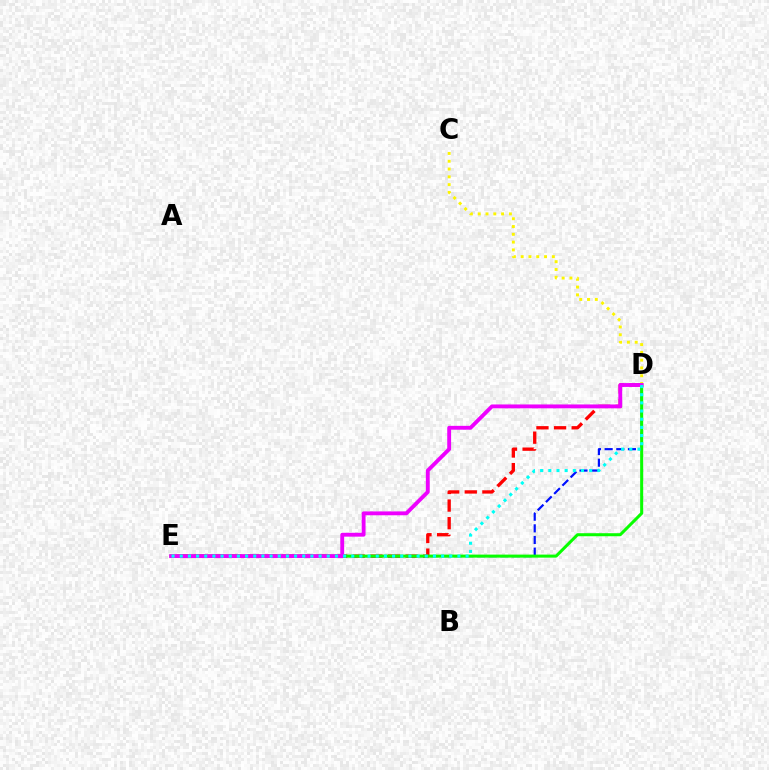{('D', 'E'): [{'color': '#ff0000', 'line_style': 'dashed', 'thickness': 2.39}, {'color': '#0010ff', 'line_style': 'dashed', 'thickness': 1.58}, {'color': '#08ff00', 'line_style': 'solid', 'thickness': 2.18}, {'color': '#ee00ff', 'line_style': 'solid', 'thickness': 2.78}, {'color': '#00fff6', 'line_style': 'dotted', 'thickness': 2.22}], ('C', 'D'): [{'color': '#fcf500', 'line_style': 'dotted', 'thickness': 2.12}]}